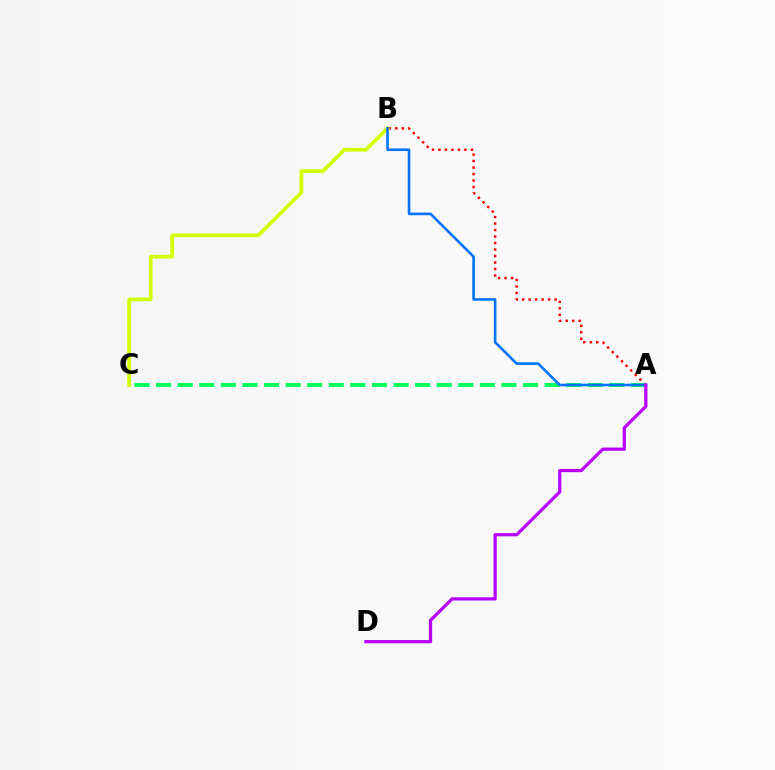{('A', 'B'): [{'color': '#ff0000', 'line_style': 'dotted', 'thickness': 1.76}, {'color': '#0074ff', 'line_style': 'solid', 'thickness': 1.88}], ('B', 'C'): [{'color': '#d1ff00', 'line_style': 'solid', 'thickness': 2.69}], ('A', 'C'): [{'color': '#00ff5c', 'line_style': 'dashed', 'thickness': 2.93}], ('A', 'D'): [{'color': '#b900ff', 'line_style': 'solid', 'thickness': 2.33}]}